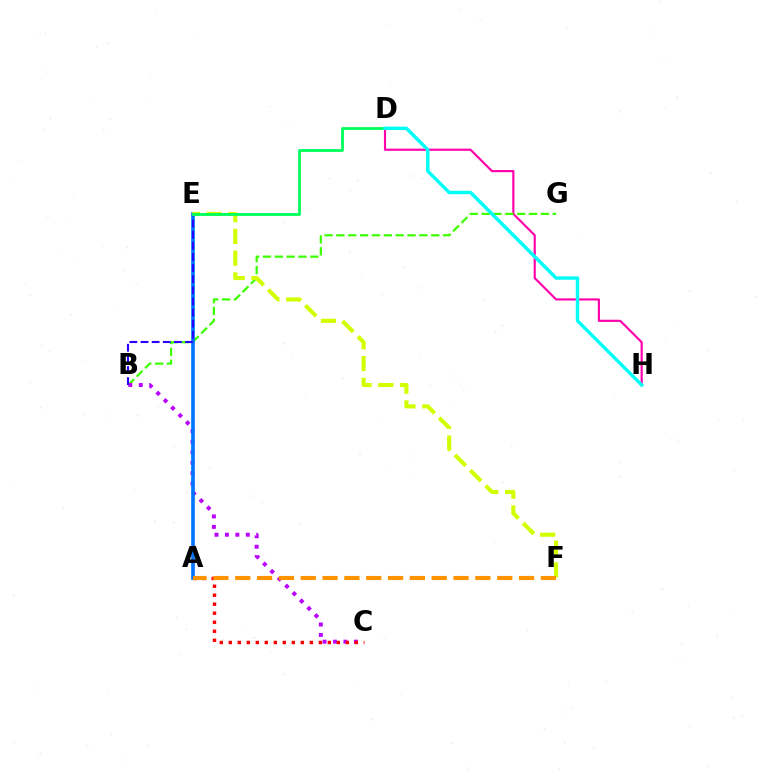{('D', 'H'): [{'color': '#ff00ac', 'line_style': 'solid', 'thickness': 1.55}, {'color': '#00fff6', 'line_style': 'solid', 'thickness': 2.46}], ('B', 'G'): [{'color': '#3dff00', 'line_style': 'dashed', 'thickness': 1.61}], ('B', 'C'): [{'color': '#b900ff', 'line_style': 'dotted', 'thickness': 2.84}], ('A', 'E'): [{'color': '#0074ff', 'line_style': 'solid', 'thickness': 2.62}], ('A', 'C'): [{'color': '#ff0000', 'line_style': 'dotted', 'thickness': 2.45}], ('B', 'E'): [{'color': '#2500ff', 'line_style': 'dashed', 'thickness': 1.51}], ('E', 'F'): [{'color': '#d1ff00', 'line_style': 'dashed', 'thickness': 2.96}], ('D', 'E'): [{'color': '#00ff5c', 'line_style': 'solid', 'thickness': 2.02}], ('A', 'F'): [{'color': '#ff9400', 'line_style': 'dashed', 'thickness': 2.97}]}